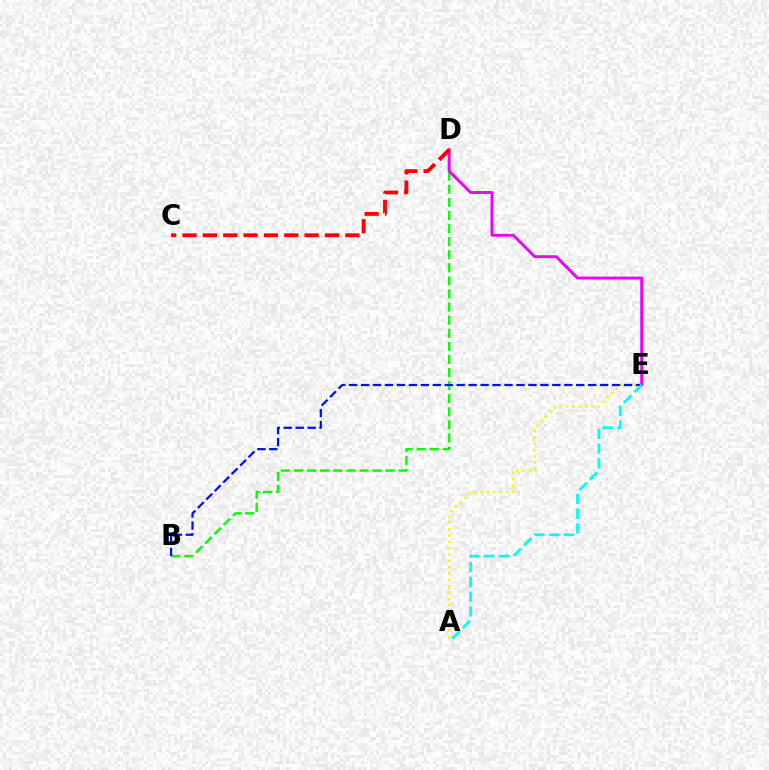{('B', 'D'): [{'color': '#08ff00', 'line_style': 'dashed', 'thickness': 1.78}], ('A', 'E'): [{'color': '#fcf500', 'line_style': 'dotted', 'thickness': 1.72}, {'color': '#00fff6', 'line_style': 'dashed', 'thickness': 2.01}], ('B', 'E'): [{'color': '#0010ff', 'line_style': 'dashed', 'thickness': 1.62}], ('D', 'E'): [{'color': '#ee00ff', 'line_style': 'solid', 'thickness': 2.08}], ('C', 'D'): [{'color': '#ff0000', 'line_style': 'dashed', 'thickness': 2.76}]}